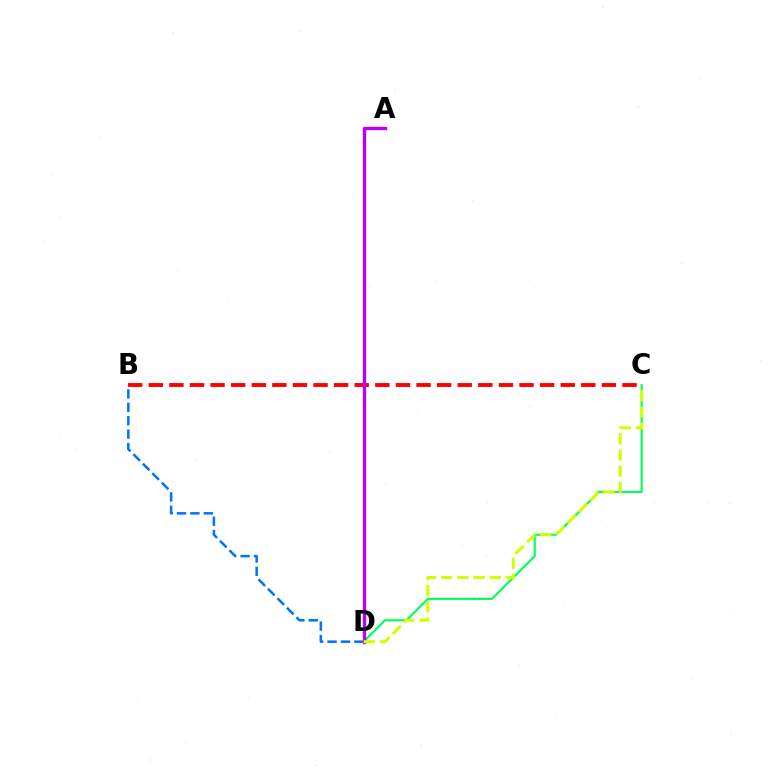{('B', 'C'): [{'color': '#ff0000', 'line_style': 'dashed', 'thickness': 2.8}], ('C', 'D'): [{'color': '#00ff5c', 'line_style': 'solid', 'thickness': 1.54}, {'color': '#d1ff00', 'line_style': 'dashed', 'thickness': 2.19}], ('B', 'D'): [{'color': '#0074ff', 'line_style': 'dashed', 'thickness': 1.82}], ('A', 'D'): [{'color': '#b900ff', 'line_style': 'solid', 'thickness': 2.4}]}